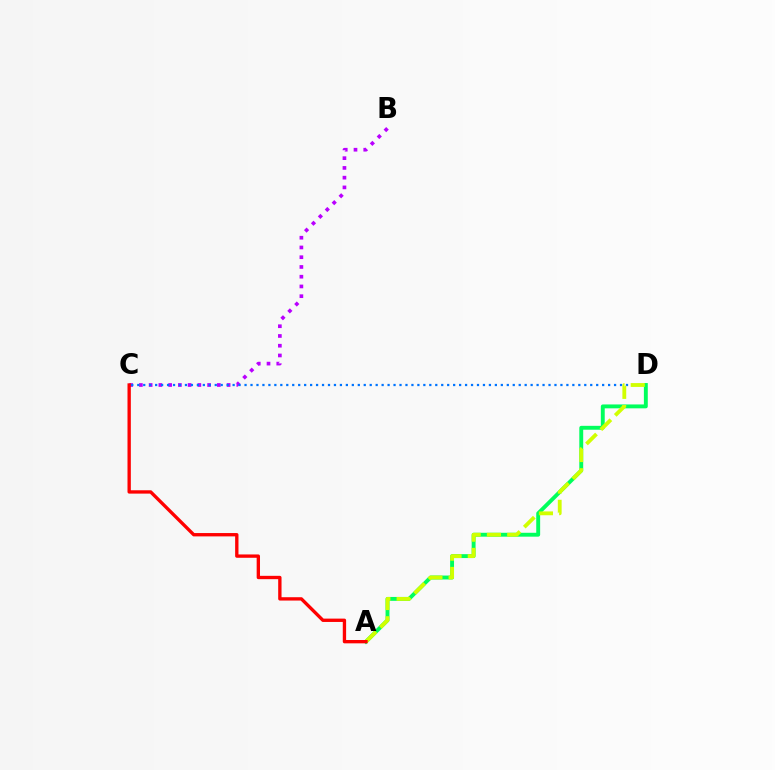{('B', 'C'): [{'color': '#b900ff', 'line_style': 'dotted', 'thickness': 2.65}], ('C', 'D'): [{'color': '#0074ff', 'line_style': 'dotted', 'thickness': 1.62}], ('A', 'D'): [{'color': '#00ff5c', 'line_style': 'solid', 'thickness': 2.8}, {'color': '#d1ff00', 'line_style': 'dashed', 'thickness': 2.75}], ('A', 'C'): [{'color': '#ff0000', 'line_style': 'solid', 'thickness': 2.41}]}